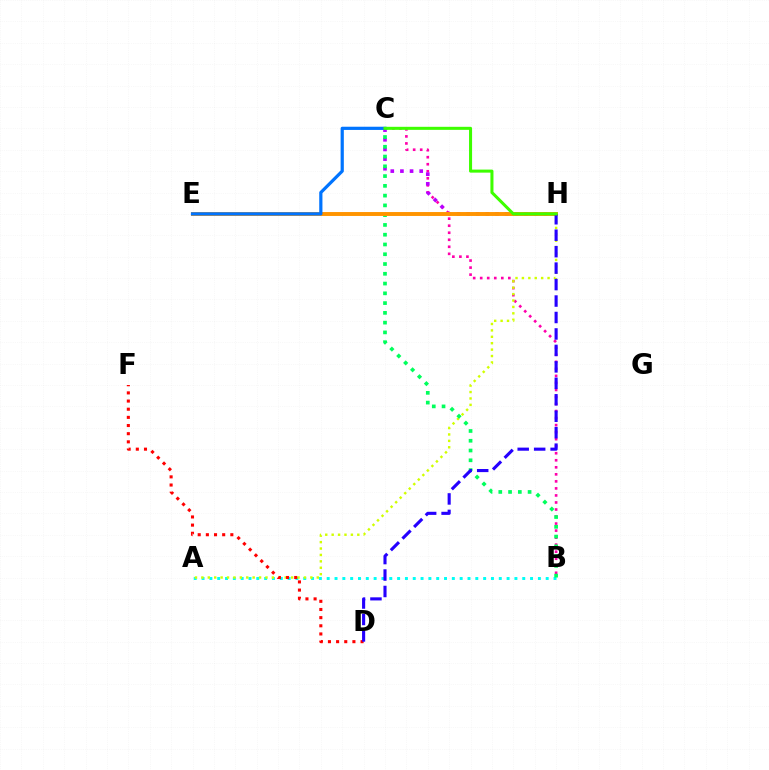{('B', 'C'): [{'color': '#ff00ac', 'line_style': 'dotted', 'thickness': 1.91}, {'color': '#00ff5c', 'line_style': 'dotted', 'thickness': 2.65}], ('A', 'B'): [{'color': '#00fff6', 'line_style': 'dotted', 'thickness': 2.13}], ('A', 'H'): [{'color': '#d1ff00', 'line_style': 'dotted', 'thickness': 1.74}], ('C', 'H'): [{'color': '#b900ff', 'line_style': 'dotted', 'thickness': 2.62}, {'color': '#3dff00', 'line_style': 'solid', 'thickness': 2.19}], ('E', 'H'): [{'color': '#ff9400', 'line_style': 'solid', 'thickness': 2.82}], ('D', 'F'): [{'color': '#ff0000', 'line_style': 'dotted', 'thickness': 2.22}], ('C', 'E'): [{'color': '#0074ff', 'line_style': 'solid', 'thickness': 2.31}], ('D', 'H'): [{'color': '#2500ff', 'line_style': 'dashed', 'thickness': 2.24}]}